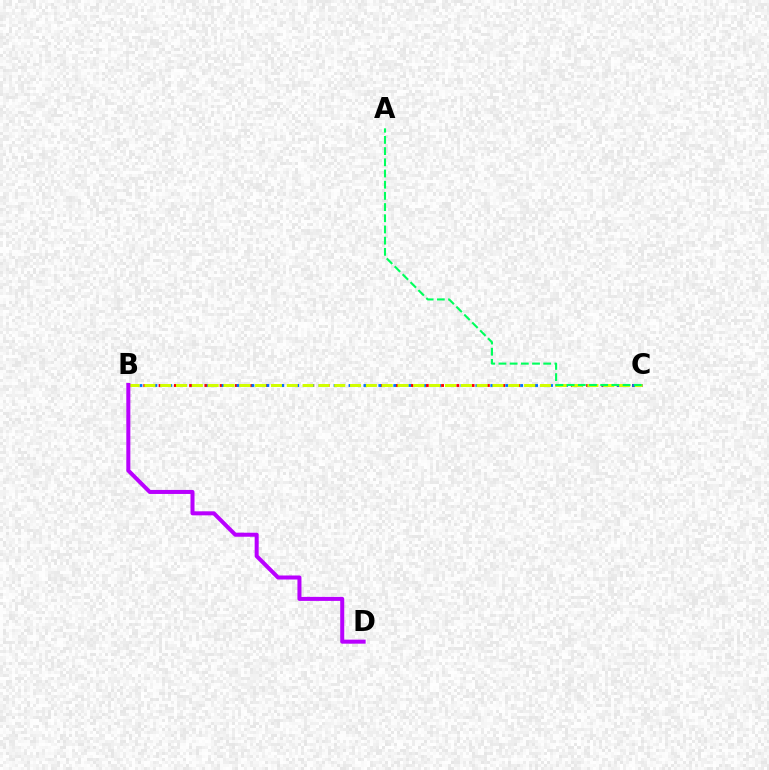{('B', 'C'): [{'color': '#ff0000', 'line_style': 'dotted', 'thickness': 2.07}, {'color': '#0074ff', 'line_style': 'dotted', 'thickness': 2.03}, {'color': '#d1ff00', 'line_style': 'dashed', 'thickness': 2.15}], ('A', 'C'): [{'color': '#00ff5c', 'line_style': 'dashed', 'thickness': 1.52}], ('B', 'D'): [{'color': '#b900ff', 'line_style': 'solid', 'thickness': 2.9}]}